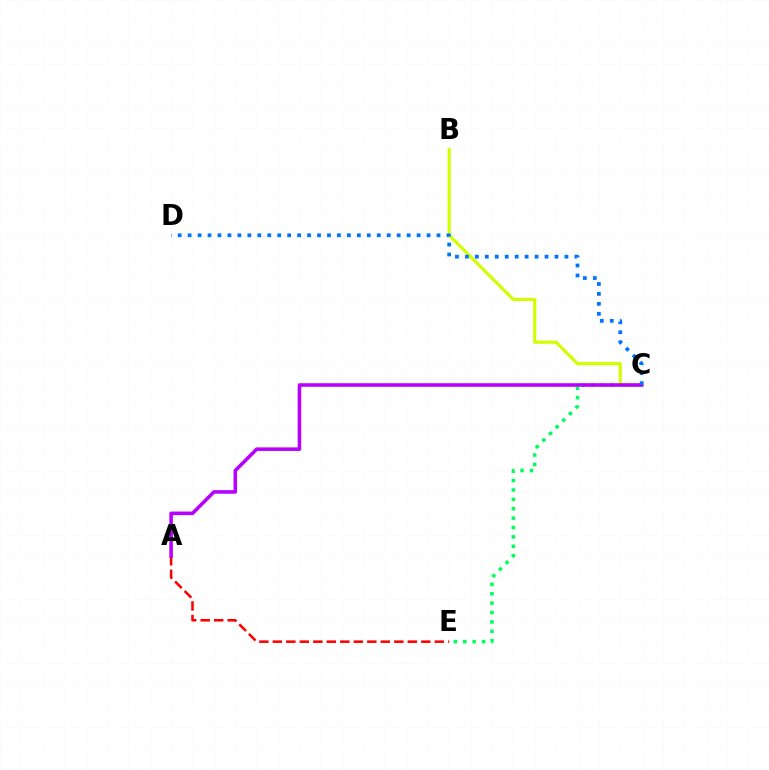{('C', 'E'): [{'color': '#00ff5c', 'line_style': 'dotted', 'thickness': 2.55}], ('B', 'C'): [{'color': '#d1ff00', 'line_style': 'solid', 'thickness': 2.28}], ('A', 'E'): [{'color': '#ff0000', 'line_style': 'dashed', 'thickness': 1.83}], ('A', 'C'): [{'color': '#b900ff', 'line_style': 'solid', 'thickness': 2.57}], ('C', 'D'): [{'color': '#0074ff', 'line_style': 'dotted', 'thickness': 2.7}]}